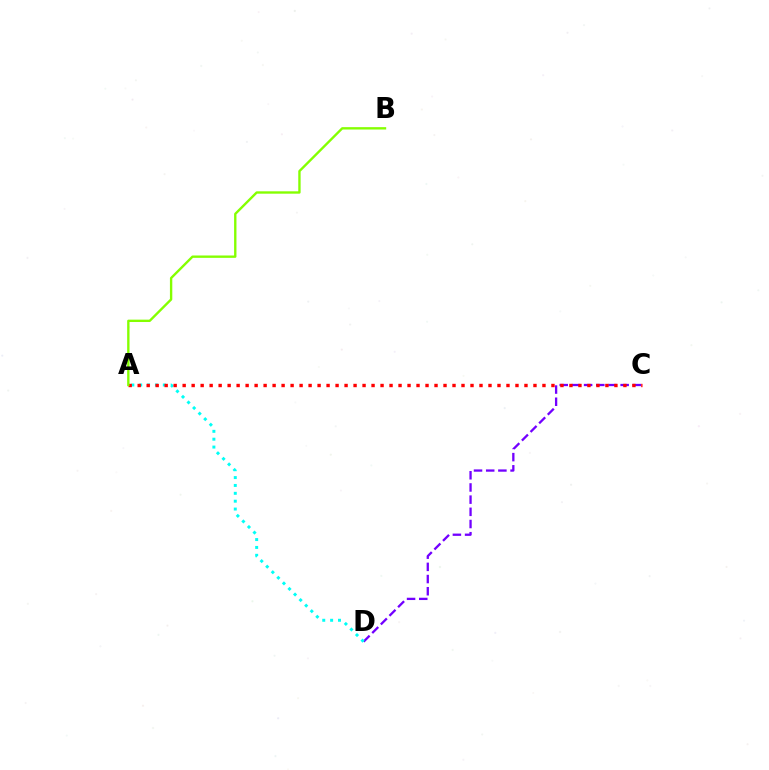{('C', 'D'): [{'color': '#7200ff', 'line_style': 'dashed', 'thickness': 1.66}], ('A', 'D'): [{'color': '#00fff6', 'line_style': 'dotted', 'thickness': 2.14}], ('A', 'C'): [{'color': '#ff0000', 'line_style': 'dotted', 'thickness': 2.44}], ('A', 'B'): [{'color': '#84ff00', 'line_style': 'solid', 'thickness': 1.7}]}